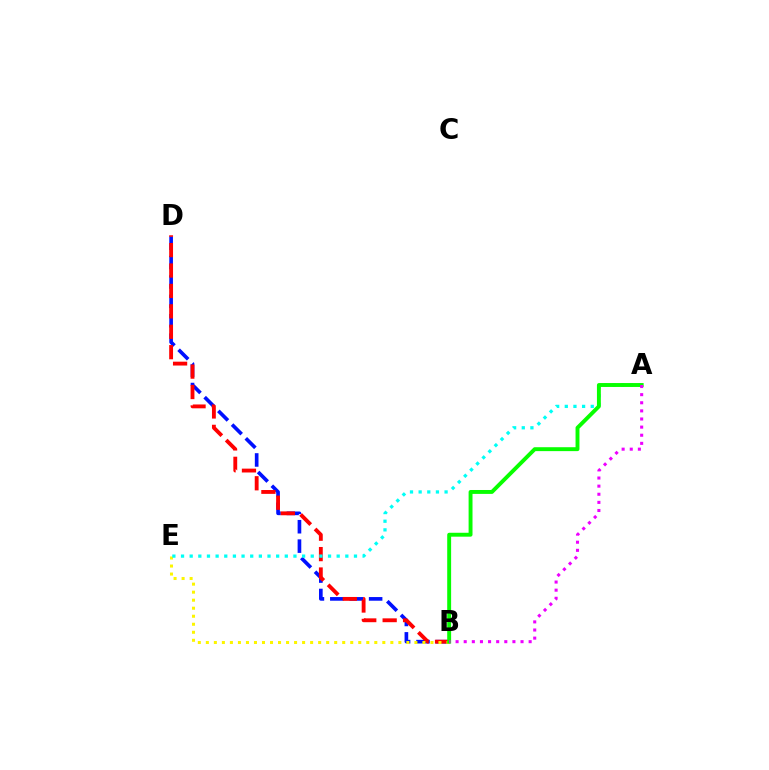{('B', 'D'): [{'color': '#0010ff', 'line_style': 'dashed', 'thickness': 2.64}, {'color': '#ff0000', 'line_style': 'dashed', 'thickness': 2.77}], ('B', 'E'): [{'color': '#fcf500', 'line_style': 'dotted', 'thickness': 2.18}], ('A', 'E'): [{'color': '#00fff6', 'line_style': 'dotted', 'thickness': 2.35}], ('A', 'B'): [{'color': '#08ff00', 'line_style': 'solid', 'thickness': 2.81}, {'color': '#ee00ff', 'line_style': 'dotted', 'thickness': 2.21}]}